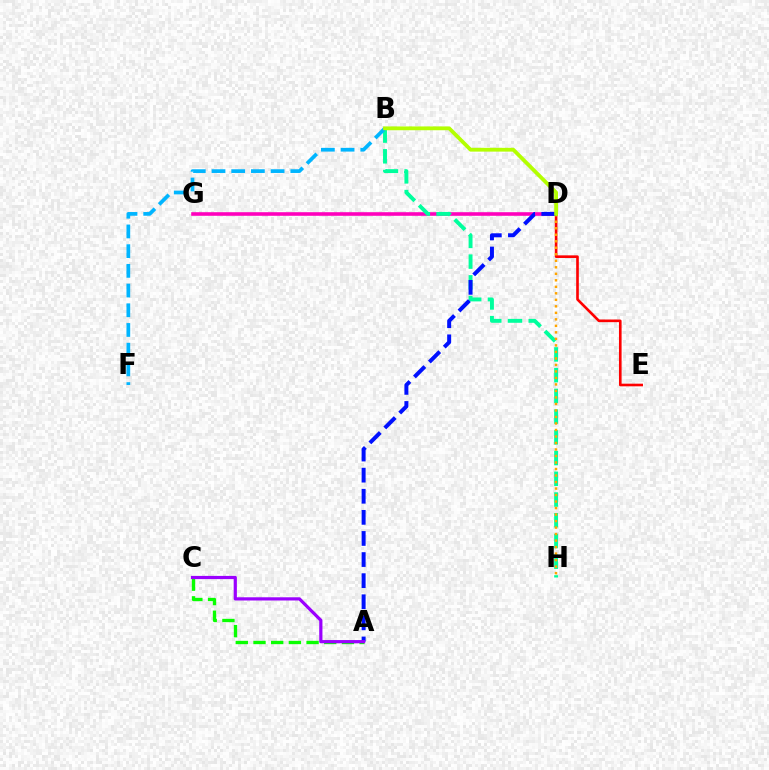{('D', 'G'): [{'color': '#ff00bd', 'line_style': 'solid', 'thickness': 2.59}], ('B', 'H'): [{'color': '#00ff9d', 'line_style': 'dashed', 'thickness': 2.82}], ('A', 'C'): [{'color': '#08ff00', 'line_style': 'dashed', 'thickness': 2.4}, {'color': '#9b00ff', 'line_style': 'solid', 'thickness': 2.31}], ('D', 'E'): [{'color': '#ff0000', 'line_style': 'solid', 'thickness': 1.89}], ('D', 'H'): [{'color': '#ffa500', 'line_style': 'dotted', 'thickness': 1.77}], ('A', 'D'): [{'color': '#0010ff', 'line_style': 'dashed', 'thickness': 2.87}], ('B', 'F'): [{'color': '#00b5ff', 'line_style': 'dashed', 'thickness': 2.68}], ('B', 'D'): [{'color': '#b3ff00', 'line_style': 'solid', 'thickness': 2.73}]}